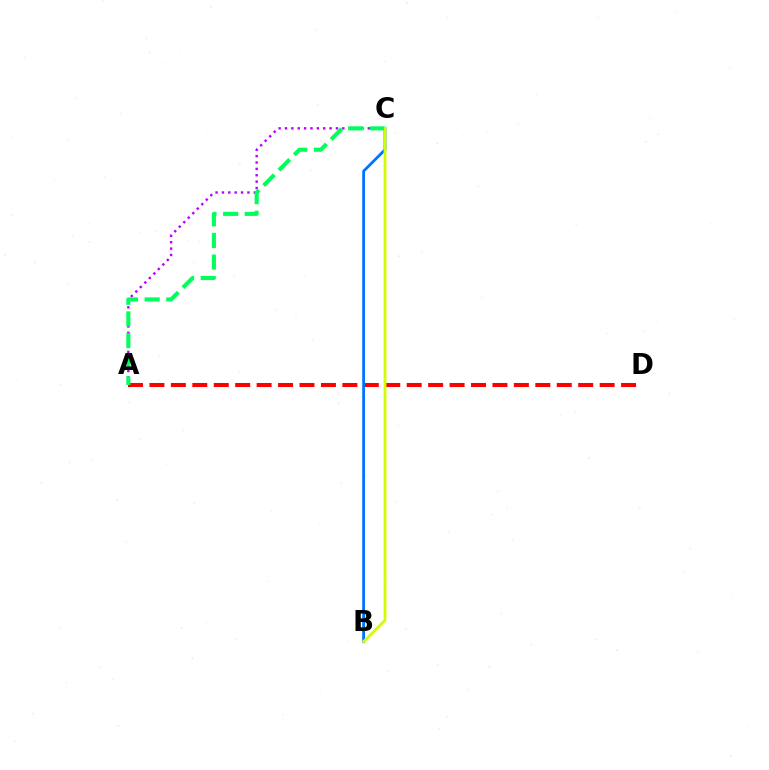{('A', 'C'): [{'color': '#b900ff', 'line_style': 'dotted', 'thickness': 1.73}, {'color': '#00ff5c', 'line_style': 'dashed', 'thickness': 2.94}], ('A', 'D'): [{'color': '#ff0000', 'line_style': 'dashed', 'thickness': 2.91}], ('B', 'C'): [{'color': '#0074ff', 'line_style': 'solid', 'thickness': 2.02}, {'color': '#d1ff00', 'line_style': 'solid', 'thickness': 2.03}]}